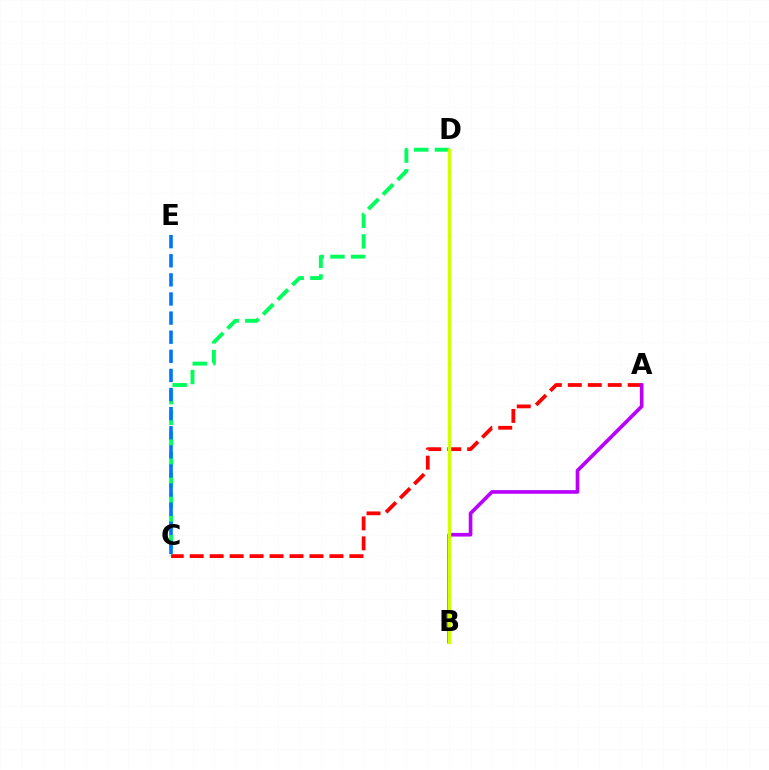{('C', 'D'): [{'color': '#00ff5c', 'line_style': 'dashed', 'thickness': 2.81}], ('A', 'C'): [{'color': '#ff0000', 'line_style': 'dashed', 'thickness': 2.71}], ('C', 'E'): [{'color': '#0074ff', 'line_style': 'dashed', 'thickness': 2.6}], ('A', 'B'): [{'color': '#b900ff', 'line_style': 'solid', 'thickness': 2.63}], ('B', 'D'): [{'color': '#d1ff00', 'line_style': 'solid', 'thickness': 2.46}]}